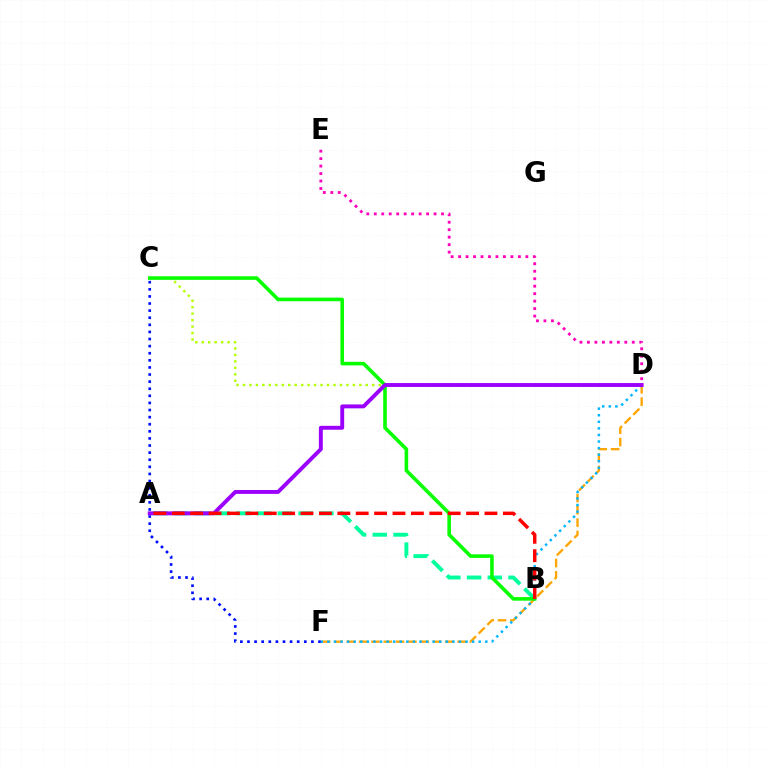{('D', 'F'): [{'color': '#ffa500', 'line_style': 'dashed', 'thickness': 1.67}, {'color': '#00b5ff', 'line_style': 'dotted', 'thickness': 1.79}], ('A', 'B'): [{'color': '#00ff9d', 'line_style': 'dashed', 'thickness': 2.82}, {'color': '#ff0000', 'line_style': 'dashed', 'thickness': 2.5}], ('C', 'D'): [{'color': '#b3ff00', 'line_style': 'dotted', 'thickness': 1.76}], ('C', 'F'): [{'color': '#0010ff', 'line_style': 'dotted', 'thickness': 1.93}], ('B', 'C'): [{'color': '#08ff00', 'line_style': 'solid', 'thickness': 2.58}], ('A', 'D'): [{'color': '#9b00ff', 'line_style': 'solid', 'thickness': 2.81}], ('D', 'E'): [{'color': '#ff00bd', 'line_style': 'dotted', 'thickness': 2.03}]}